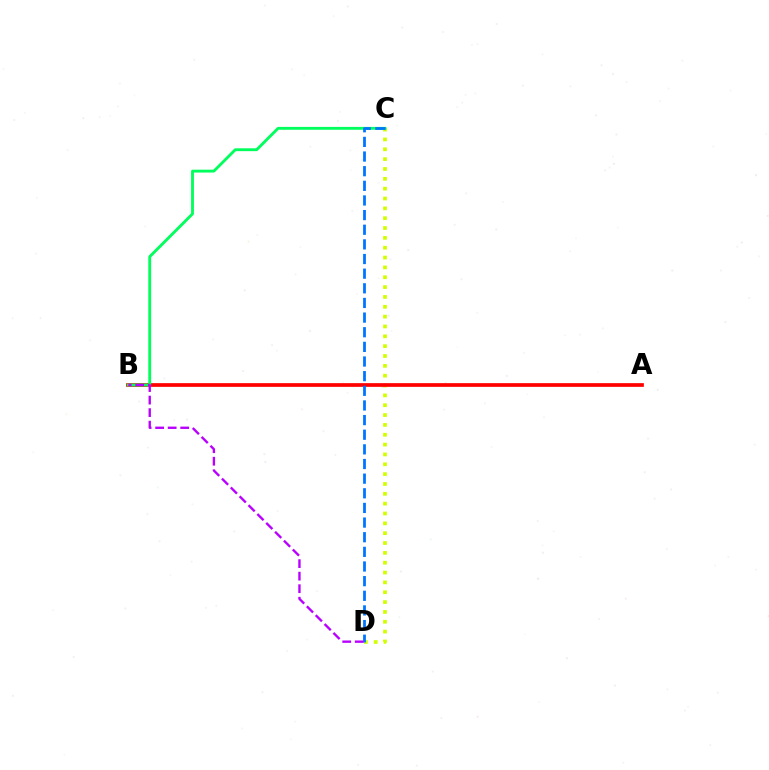{('C', 'D'): [{'color': '#d1ff00', 'line_style': 'dotted', 'thickness': 2.67}, {'color': '#0074ff', 'line_style': 'dashed', 'thickness': 1.99}], ('A', 'B'): [{'color': '#ff0000', 'line_style': 'solid', 'thickness': 2.67}], ('B', 'C'): [{'color': '#00ff5c', 'line_style': 'solid', 'thickness': 2.06}], ('B', 'D'): [{'color': '#b900ff', 'line_style': 'dashed', 'thickness': 1.7}]}